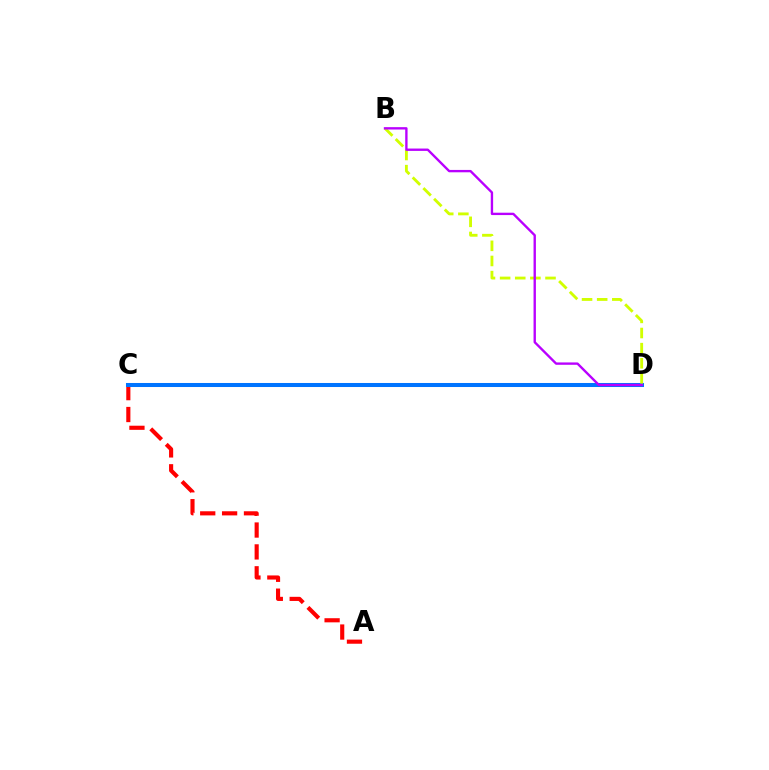{('C', 'D'): [{'color': '#00ff5c', 'line_style': 'dashed', 'thickness': 1.61}, {'color': '#0074ff', 'line_style': 'solid', 'thickness': 2.9}], ('A', 'C'): [{'color': '#ff0000', 'line_style': 'dashed', 'thickness': 2.97}], ('B', 'D'): [{'color': '#d1ff00', 'line_style': 'dashed', 'thickness': 2.06}, {'color': '#b900ff', 'line_style': 'solid', 'thickness': 1.7}]}